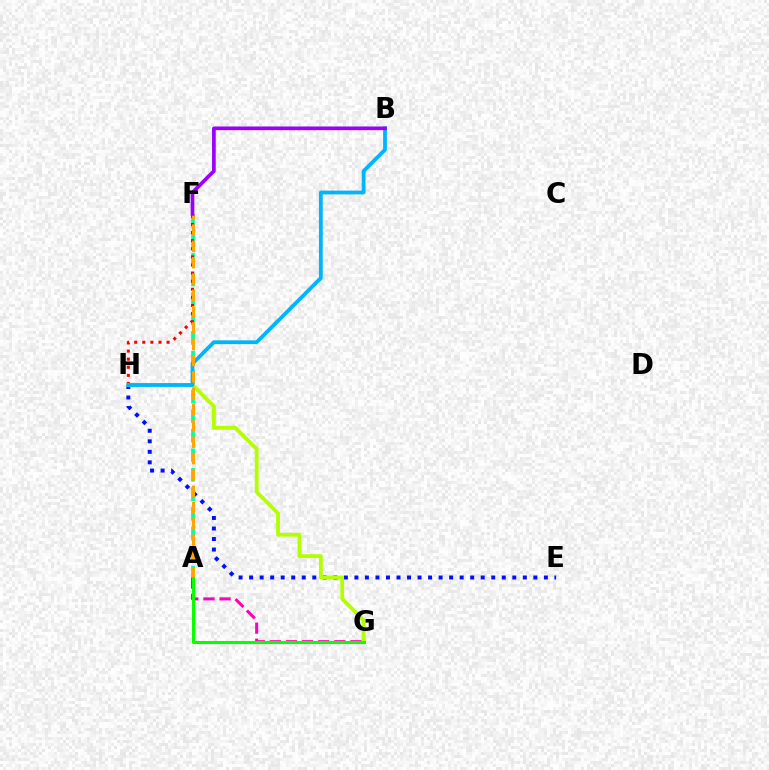{('A', 'F'): [{'color': '#00ff9d', 'line_style': 'dashed', 'thickness': 2.65}, {'color': '#ffa500', 'line_style': 'dashed', 'thickness': 2.22}], ('E', 'H'): [{'color': '#0010ff', 'line_style': 'dotted', 'thickness': 2.86}], ('F', 'H'): [{'color': '#ff0000', 'line_style': 'dotted', 'thickness': 2.2}], ('A', 'G'): [{'color': '#ff00bd', 'line_style': 'dashed', 'thickness': 2.19}, {'color': '#08ff00', 'line_style': 'solid', 'thickness': 2.2}], ('G', 'H'): [{'color': '#b3ff00', 'line_style': 'solid', 'thickness': 2.73}], ('B', 'H'): [{'color': '#00b5ff', 'line_style': 'solid', 'thickness': 2.73}], ('B', 'F'): [{'color': '#9b00ff', 'line_style': 'solid', 'thickness': 2.66}]}